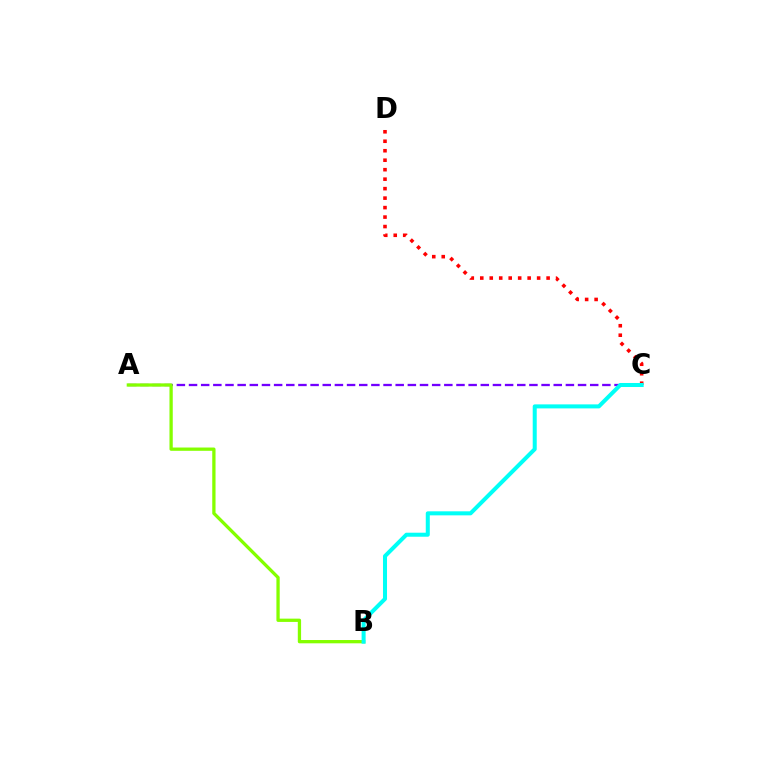{('A', 'C'): [{'color': '#7200ff', 'line_style': 'dashed', 'thickness': 1.65}], ('A', 'B'): [{'color': '#84ff00', 'line_style': 'solid', 'thickness': 2.36}], ('C', 'D'): [{'color': '#ff0000', 'line_style': 'dotted', 'thickness': 2.58}], ('B', 'C'): [{'color': '#00fff6', 'line_style': 'solid', 'thickness': 2.89}]}